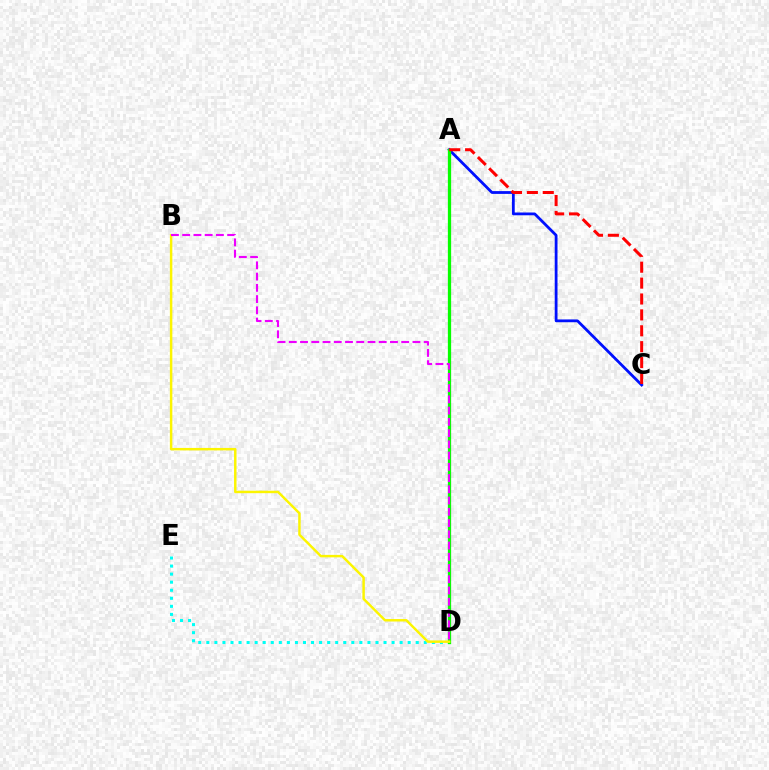{('A', 'C'): [{'color': '#0010ff', 'line_style': 'solid', 'thickness': 2.01}, {'color': '#ff0000', 'line_style': 'dashed', 'thickness': 2.16}], ('D', 'E'): [{'color': '#00fff6', 'line_style': 'dotted', 'thickness': 2.19}], ('A', 'D'): [{'color': '#08ff00', 'line_style': 'solid', 'thickness': 2.35}], ('B', 'D'): [{'color': '#fcf500', 'line_style': 'solid', 'thickness': 1.77}, {'color': '#ee00ff', 'line_style': 'dashed', 'thickness': 1.53}]}